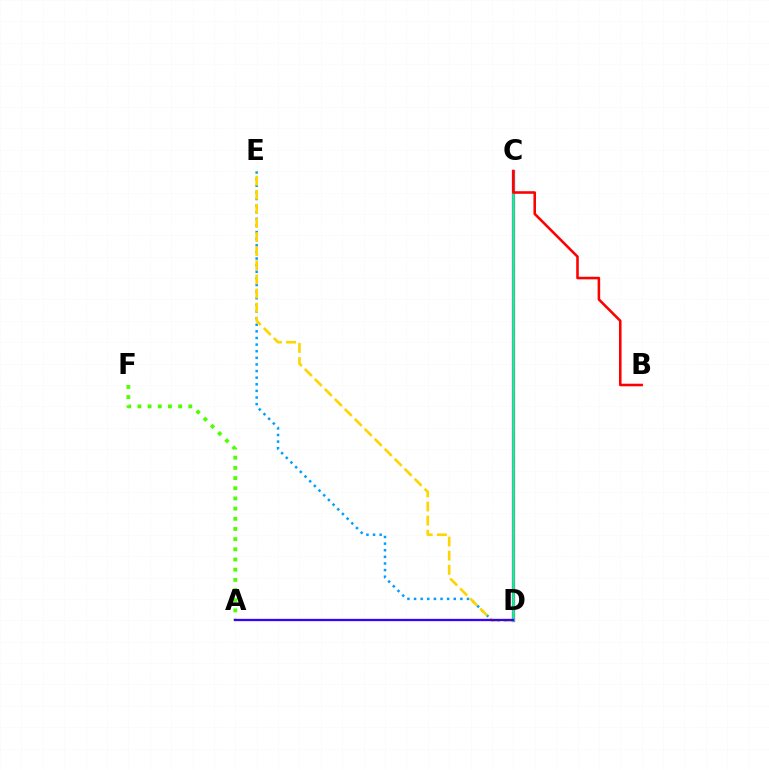{('C', 'D'): [{'color': '#ff00ed', 'line_style': 'solid', 'thickness': 2.35}, {'color': '#00ff86', 'line_style': 'solid', 'thickness': 1.83}], ('A', 'F'): [{'color': '#4fff00', 'line_style': 'dotted', 'thickness': 2.77}], ('D', 'E'): [{'color': '#009eff', 'line_style': 'dotted', 'thickness': 1.8}, {'color': '#ffd500', 'line_style': 'dashed', 'thickness': 1.92}], ('A', 'D'): [{'color': '#3700ff', 'line_style': 'solid', 'thickness': 1.65}], ('B', 'C'): [{'color': '#ff0000', 'line_style': 'solid', 'thickness': 1.85}]}